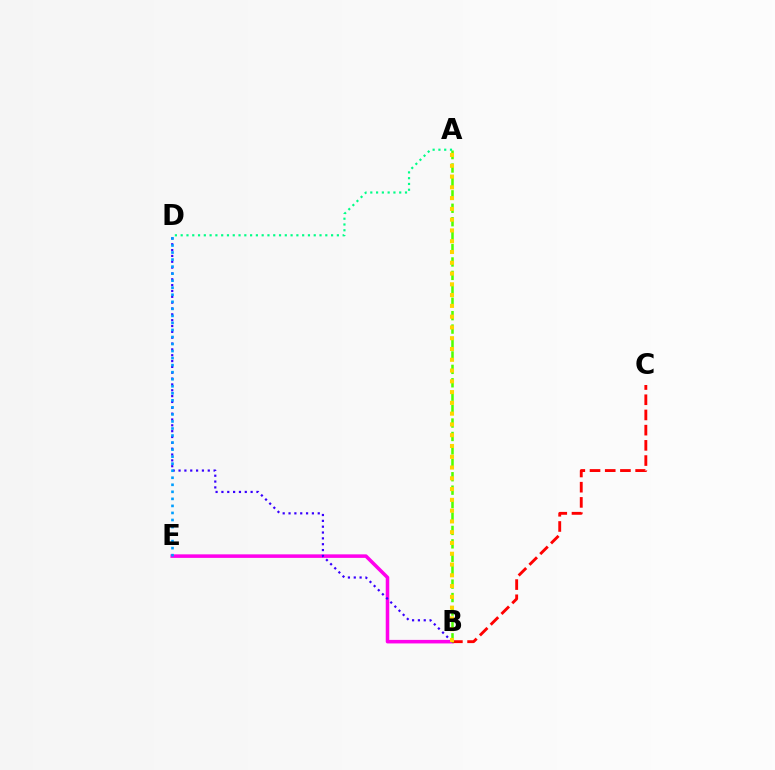{('B', 'E'): [{'color': '#ff00ed', 'line_style': 'solid', 'thickness': 2.55}], ('B', 'D'): [{'color': '#3700ff', 'line_style': 'dotted', 'thickness': 1.59}], ('B', 'C'): [{'color': '#ff0000', 'line_style': 'dashed', 'thickness': 2.07}], ('A', 'B'): [{'color': '#4fff00', 'line_style': 'dashed', 'thickness': 1.82}, {'color': '#ffd500', 'line_style': 'dotted', 'thickness': 2.93}], ('D', 'E'): [{'color': '#009eff', 'line_style': 'dotted', 'thickness': 1.91}], ('A', 'D'): [{'color': '#00ff86', 'line_style': 'dotted', 'thickness': 1.57}]}